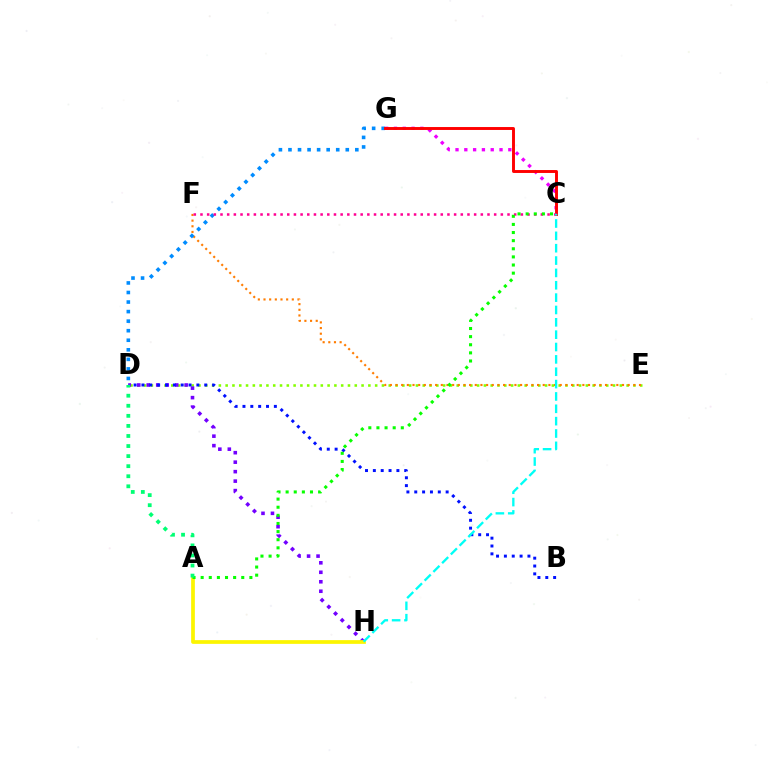{('D', 'E'): [{'color': '#84ff00', 'line_style': 'dotted', 'thickness': 1.85}], ('C', 'G'): [{'color': '#ee00ff', 'line_style': 'dotted', 'thickness': 2.39}, {'color': '#ff0000', 'line_style': 'solid', 'thickness': 2.1}], ('D', 'H'): [{'color': '#7200ff', 'line_style': 'dotted', 'thickness': 2.58}], ('B', 'D'): [{'color': '#0010ff', 'line_style': 'dotted', 'thickness': 2.13}], ('E', 'F'): [{'color': '#ff7c00', 'line_style': 'dotted', 'thickness': 1.54}], ('D', 'G'): [{'color': '#008cff', 'line_style': 'dotted', 'thickness': 2.6}], ('A', 'H'): [{'color': '#fcf500', 'line_style': 'solid', 'thickness': 2.68}], ('C', 'F'): [{'color': '#ff0094', 'line_style': 'dotted', 'thickness': 1.81}], ('C', 'H'): [{'color': '#00fff6', 'line_style': 'dashed', 'thickness': 1.68}], ('A', 'C'): [{'color': '#08ff00', 'line_style': 'dotted', 'thickness': 2.21}], ('A', 'D'): [{'color': '#00ff74', 'line_style': 'dotted', 'thickness': 2.74}]}